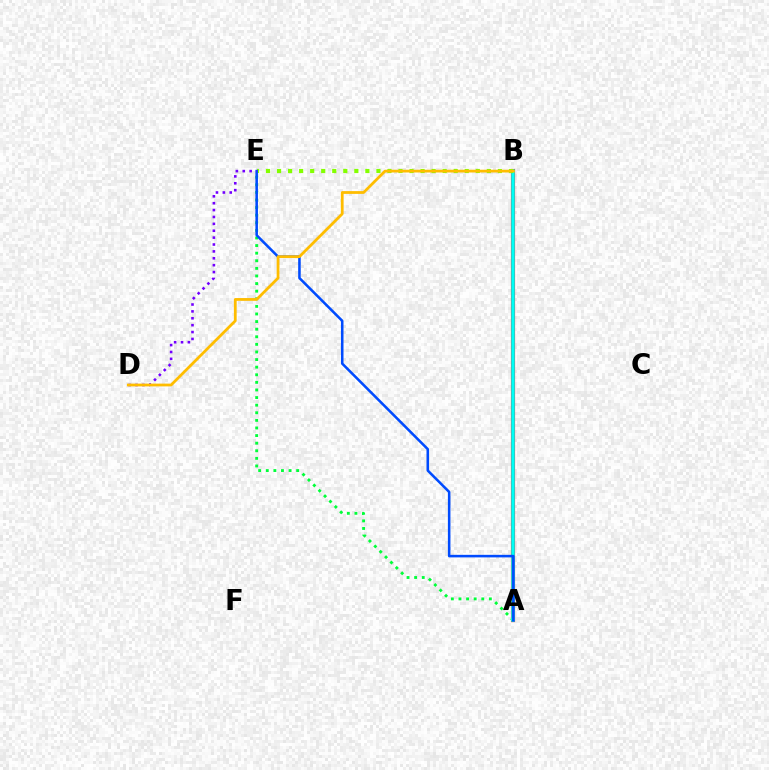{('A', 'B'): [{'color': '#ff00cf', 'line_style': 'dotted', 'thickness': 1.72}, {'color': '#ff0000', 'line_style': 'solid', 'thickness': 2.98}, {'color': '#00fff6', 'line_style': 'solid', 'thickness': 2.57}], ('A', 'E'): [{'color': '#00ff39', 'line_style': 'dotted', 'thickness': 2.06}, {'color': '#004bff', 'line_style': 'solid', 'thickness': 1.84}], ('B', 'E'): [{'color': '#84ff00', 'line_style': 'dotted', 'thickness': 3.0}], ('D', 'E'): [{'color': '#7200ff', 'line_style': 'dotted', 'thickness': 1.87}], ('B', 'D'): [{'color': '#ffbd00', 'line_style': 'solid', 'thickness': 2.0}]}